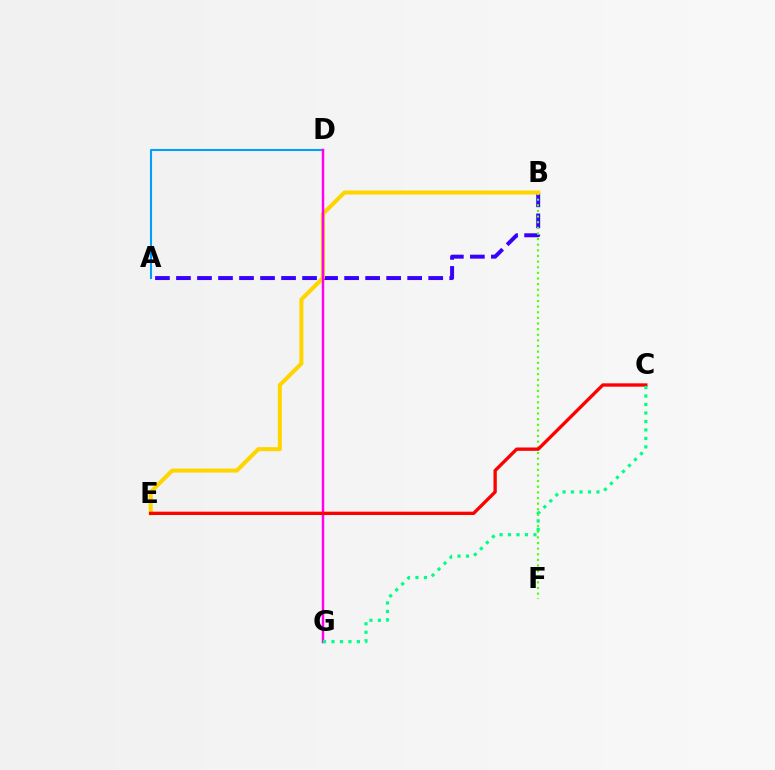{('A', 'B'): [{'color': '#3700ff', 'line_style': 'dashed', 'thickness': 2.86}], ('B', 'F'): [{'color': '#4fff00', 'line_style': 'dotted', 'thickness': 1.53}], ('A', 'D'): [{'color': '#009eff', 'line_style': 'solid', 'thickness': 1.51}], ('B', 'E'): [{'color': '#ffd500', 'line_style': 'solid', 'thickness': 2.92}], ('D', 'G'): [{'color': '#ff00ed', 'line_style': 'solid', 'thickness': 1.77}], ('C', 'E'): [{'color': '#ff0000', 'line_style': 'solid', 'thickness': 2.4}], ('C', 'G'): [{'color': '#00ff86', 'line_style': 'dotted', 'thickness': 2.3}]}